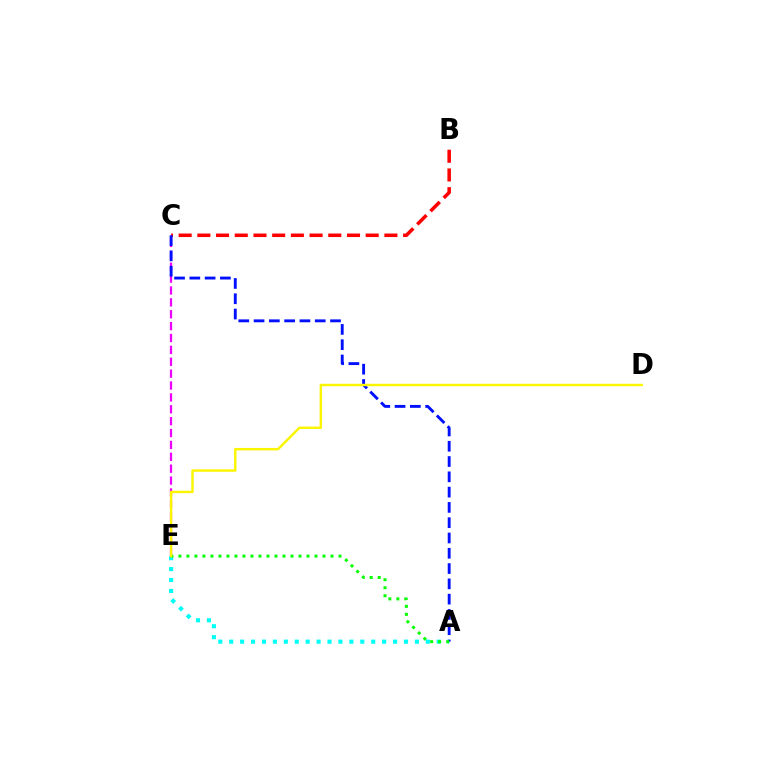{('B', 'C'): [{'color': '#ff0000', 'line_style': 'dashed', 'thickness': 2.54}], ('C', 'E'): [{'color': '#ee00ff', 'line_style': 'dashed', 'thickness': 1.61}], ('A', 'E'): [{'color': '#00fff6', 'line_style': 'dotted', 'thickness': 2.97}, {'color': '#08ff00', 'line_style': 'dotted', 'thickness': 2.18}], ('A', 'C'): [{'color': '#0010ff', 'line_style': 'dashed', 'thickness': 2.08}], ('D', 'E'): [{'color': '#fcf500', 'line_style': 'solid', 'thickness': 1.74}]}